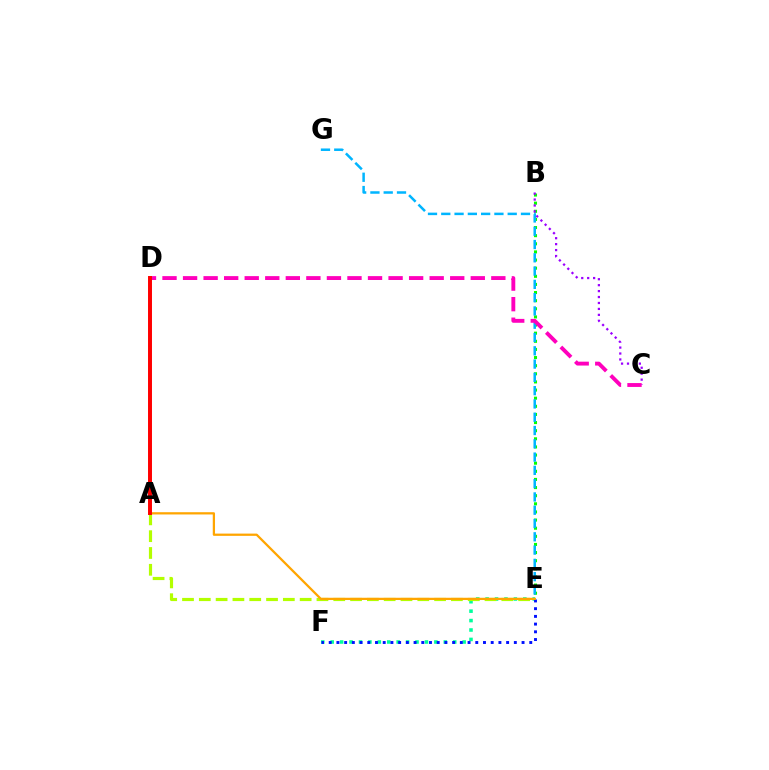{('B', 'E'): [{'color': '#08ff00', 'line_style': 'dotted', 'thickness': 2.21}], ('E', 'G'): [{'color': '#00b5ff', 'line_style': 'dashed', 'thickness': 1.8}], ('E', 'F'): [{'color': '#00ff9d', 'line_style': 'dotted', 'thickness': 2.56}, {'color': '#0010ff', 'line_style': 'dotted', 'thickness': 2.1}], ('A', 'E'): [{'color': '#b3ff00', 'line_style': 'dashed', 'thickness': 2.28}, {'color': '#ffa500', 'line_style': 'solid', 'thickness': 1.63}], ('B', 'C'): [{'color': '#9b00ff', 'line_style': 'dotted', 'thickness': 1.61}], ('C', 'D'): [{'color': '#ff00bd', 'line_style': 'dashed', 'thickness': 2.79}], ('A', 'D'): [{'color': '#ff0000', 'line_style': 'solid', 'thickness': 2.85}]}